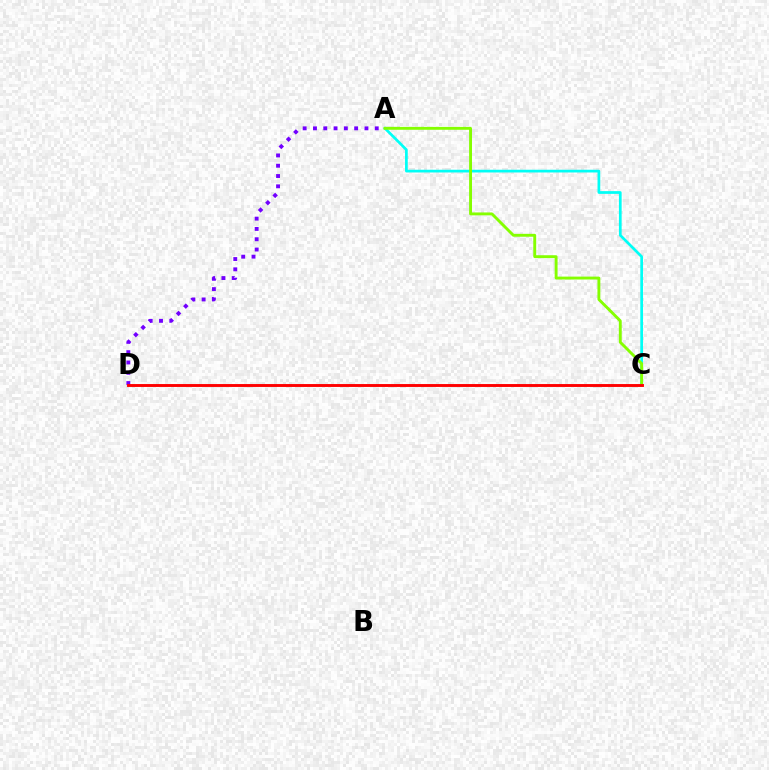{('A', 'D'): [{'color': '#7200ff', 'line_style': 'dotted', 'thickness': 2.8}], ('A', 'C'): [{'color': '#00fff6', 'line_style': 'solid', 'thickness': 1.96}, {'color': '#84ff00', 'line_style': 'solid', 'thickness': 2.08}], ('C', 'D'): [{'color': '#ff0000', 'line_style': 'solid', 'thickness': 2.08}]}